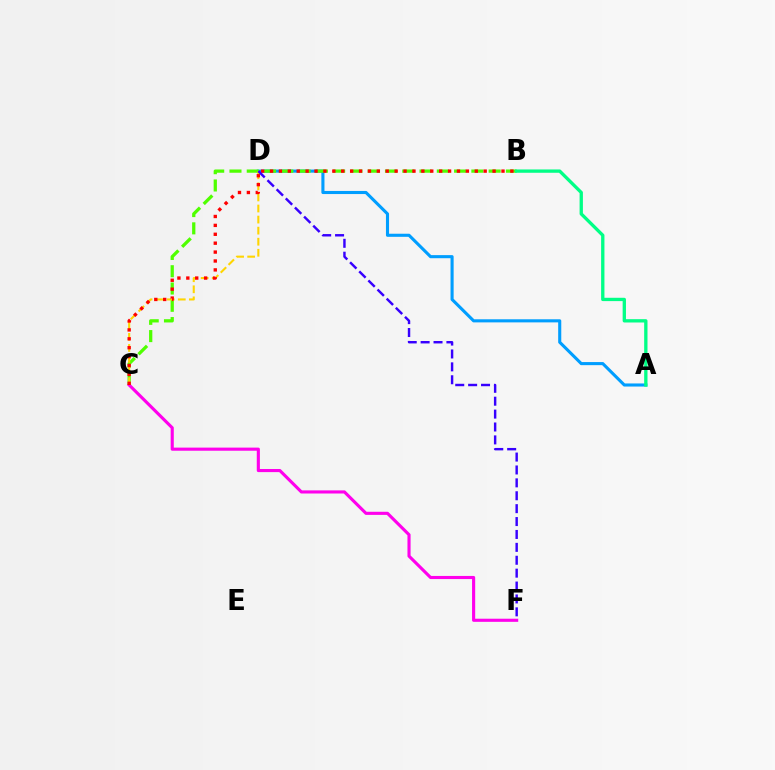{('A', 'D'): [{'color': '#009eff', 'line_style': 'solid', 'thickness': 2.23}], ('B', 'C'): [{'color': '#4fff00', 'line_style': 'dashed', 'thickness': 2.35}, {'color': '#ff0000', 'line_style': 'dotted', 'thickness': 2.42}], ('C', 'D'): [{'color': '#ffd500', 'line_style': 'dashed', 'thickness': 1.5}], ('C', 'F'): [{'color': '#ff00ed', 'line_style': 'solid', 'thickness': 2.24}], ('A', 'B'): [{'color': '#00ff86', 'line_style': 'solid', 'thickness': 2.39}], ('D', 'F'): [{'color': '#3700ff', 'line_style': 'dashed', 'thickness': 1.75}]}